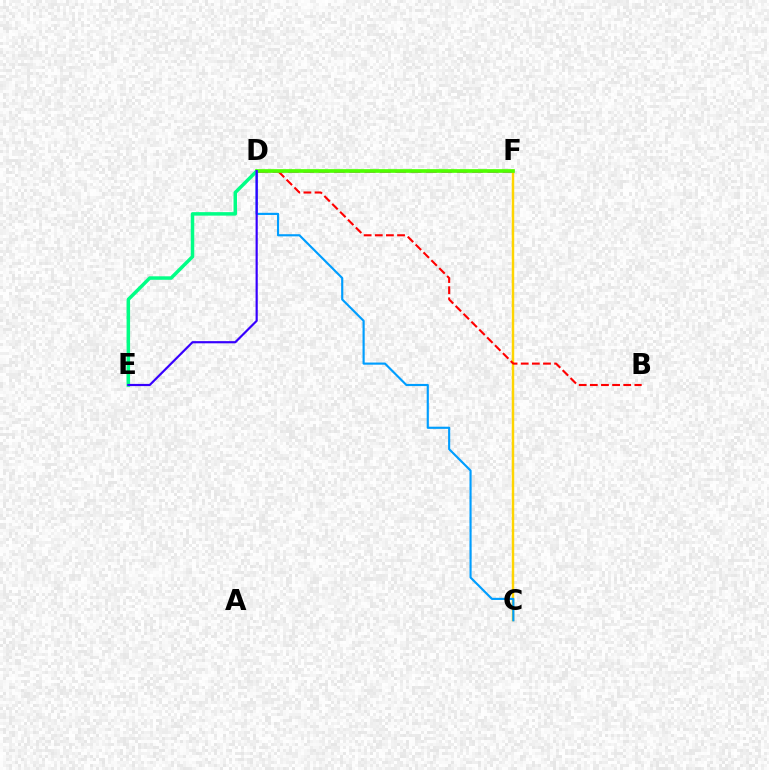{('D', 'F'): [{'color': '#ff00ed', 'line_style': 'dashed', 'thickness': 2.08}, {'color': '#4fff00', 'line_style': 'solid', 'thickness': 2.65}], ('C', 'F'): [{'color': '#ffd500', 'line_style': 'solid', 'thickness': 1.76}], ('D', 'E'): [{'color': '#00ff86', 'line_style': 'solid', 'thickness': 2.51}, {'color': '#3700ff', 'line_style': 'solid', 'thickness': 1.57}], ('B', 'D'): [{'color': '#ff0000', 'line_style': 'dashed', 'thickness': 1.51}], ('C', 'D'): [{'color': '#009eff', 'line_style': 'solid', 'thickness': 1.55}]}